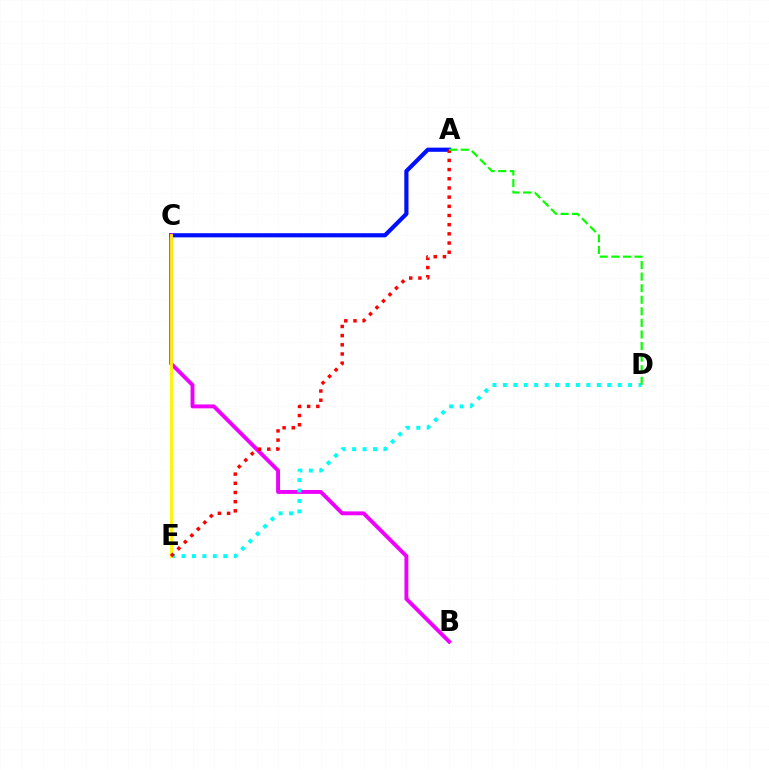{('A', 'C'): [{'color': '#0010ff', 'line_style': 'solid', 'thickness': 3.0}], ('B', 'C'): [{'color': '#ee00ff', 'line_style': 'solid', 'thickness': 2.8}], ('D', 'E'): [{'color': '#00fff6', 'line_style': 'dotted', 'thickness': 2.83}], ('C', 'E'): [{'color': '#fcf500', 'line_style': 'solid', 'thickness': 2.02}], ('A', 'E'): [{'color': '#ff0000', 'line_style': 'dotted', 'thickness': 2.49}], ('A', 'D'): [{'color': '#08ff00', 'line_style': 'dashed', 'thickness': 1.57}]}